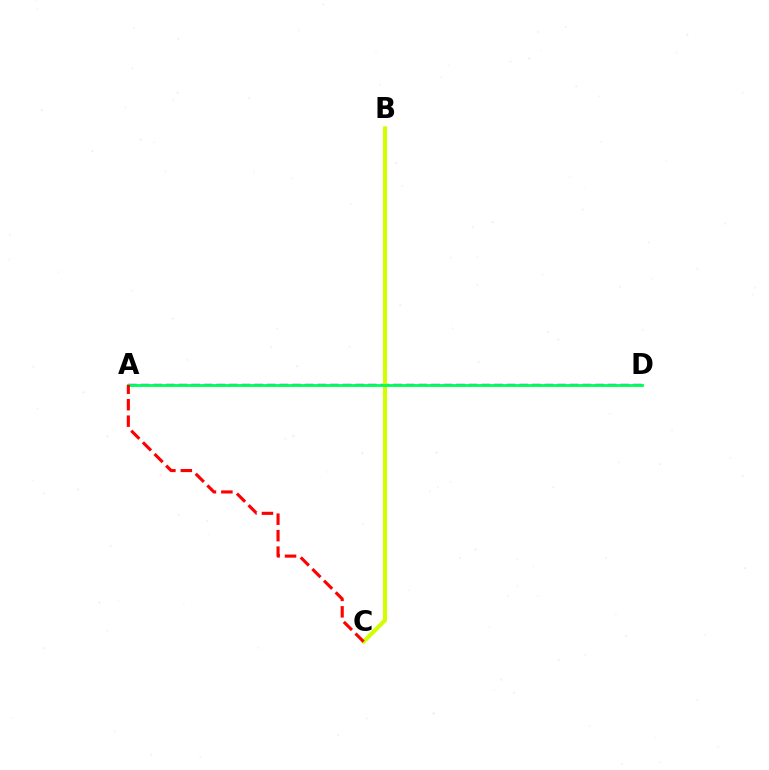{('B', 'C'): [{'color': '#0074ff', 'line_style': 'dotted', 'thickness': 1.79}, {'color': '#d1ff00', 'line_style': 'solid', 'thickness': 2.95}], ('A', 'D'): [{'color': '#b900ff', 'line_style': 'dashed', 'thickness': 1.71}, {'color': '#00ff5c', 'line_style': 'solid', 'thickness': 2.05}], ('A', 'C'): [{'color': '#ff0000', 'line_style': 'dashed', 'thickness': 2.24}]}